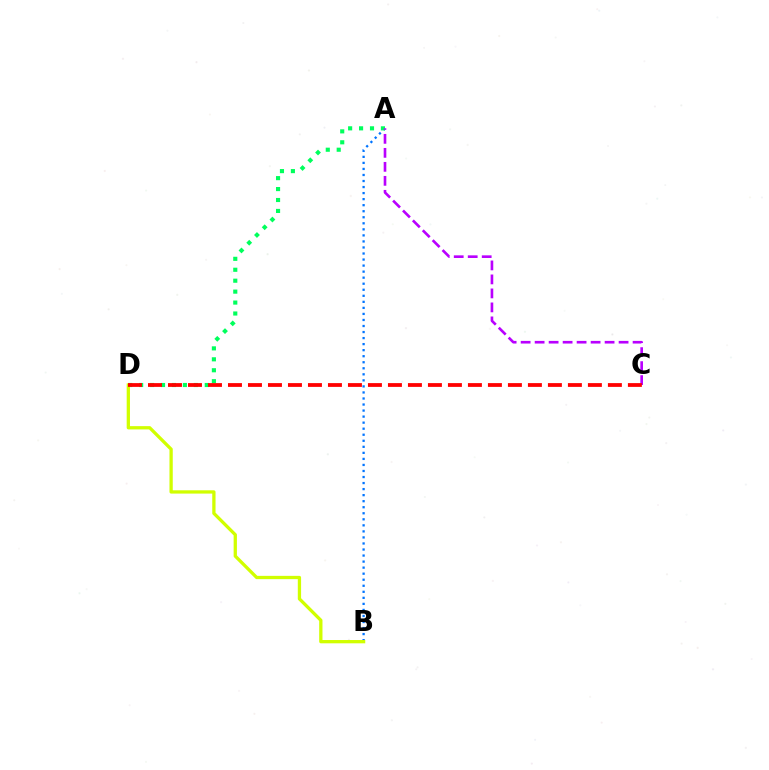{('A', 'B'): [{'color': '#0074ff', 'line_style': 'dotted', 'thickness': 1.64}], ('A', 'D'): [{'color': '#00ff5c', 'line_style': 'dotted', 'thickness': 2.97}], ('B', 'D'): [{'color': '#d1ff00', 'line_style': 'solid', 'thickness': 2.37}], ('A', 'C'): [{'color': '#b900ff', 'line_style': 'dashed', 'thickness': 1.9}], ('C', 'D'): [{'color': '#ff0000', 'line_style': 'dashed', 'thickness': 2.72}]}